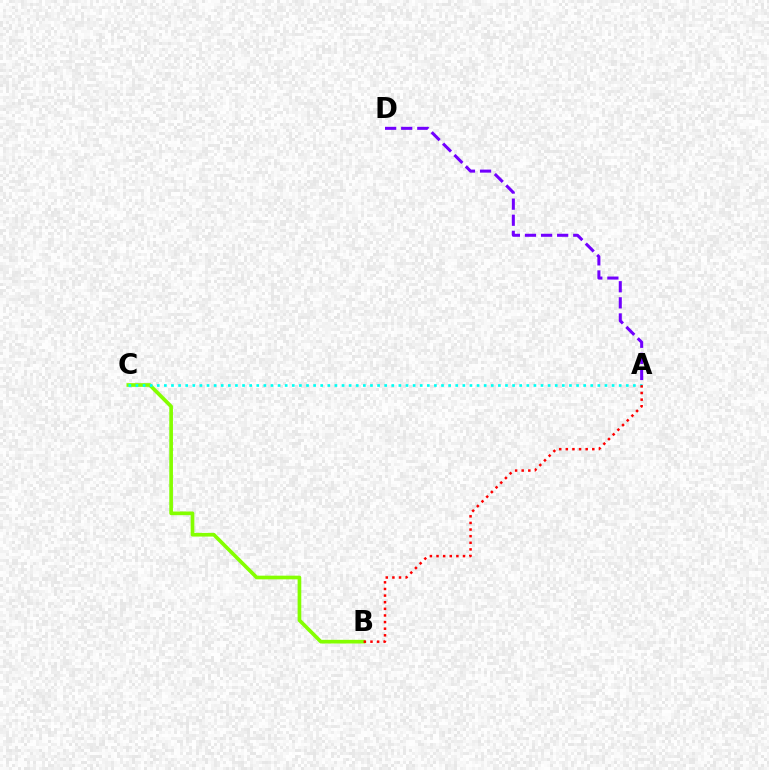{('A', 'D'): [{'color': '#7200ff', 'line_style': 'dashed', 'thickness': 2.19}], ('B', 'C'): [{'color': '#84ff00', 'line_style': 'solid', 'thickness': 2.65}], ('A', 'C'): [{'color': '#00fff6', 'line_style': 'dotted', 'thickness': 1.93}], ('A', 'B'): [{'color': '#ff0000', 'line_style': 'dotted', 'thickness': 1.8}]}